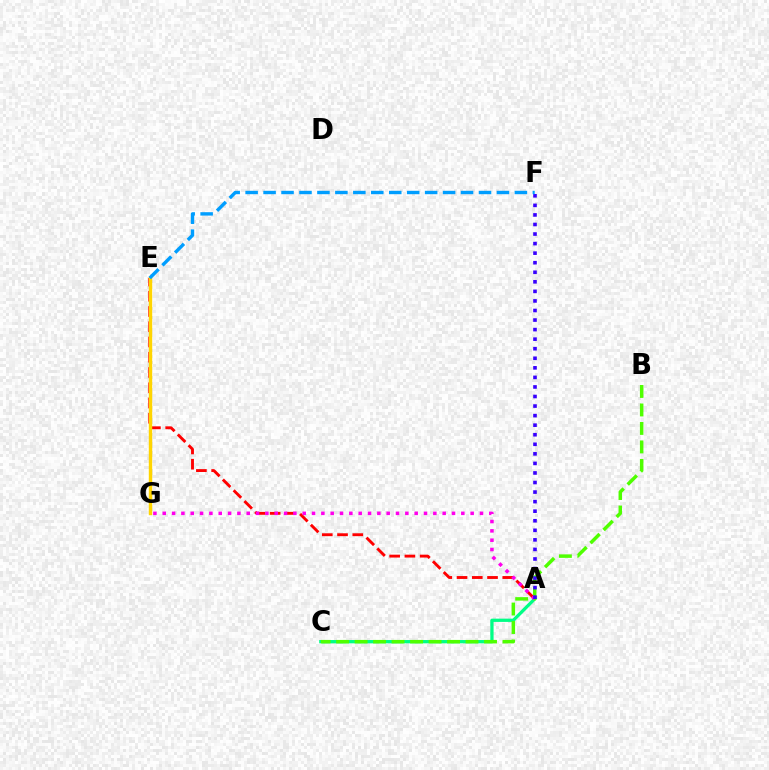{('A', 'E'): [{'color': '#ff0000', 'line_style': 'dashed', 'thickness': 2.07}], ('E', 'G'): [{'color': '#ffd500', 'line_style': 'solid', 'thickness': 2.46}], ('A', 'C'): [{'color': '#00ff86', 'line_style': 'solid', 'thickness': 2.35}], ('B', 'C'): [{'color': '#4fff00', 'line_style': 'dashed', 'thickness': 2.51}], ('A', 'G'): [{'color': '#ff00ed', 'line_style': 'dotted', 'thickness': 2.54}], ('A', 'F'): [{'color': '#3700ff', 'line_style': 'dotted', 'thickness': 2.6}], ('E', 'F'): [{'color': '#009eff', 'line_style': 'dashed', 'thickness': 2.44}]}